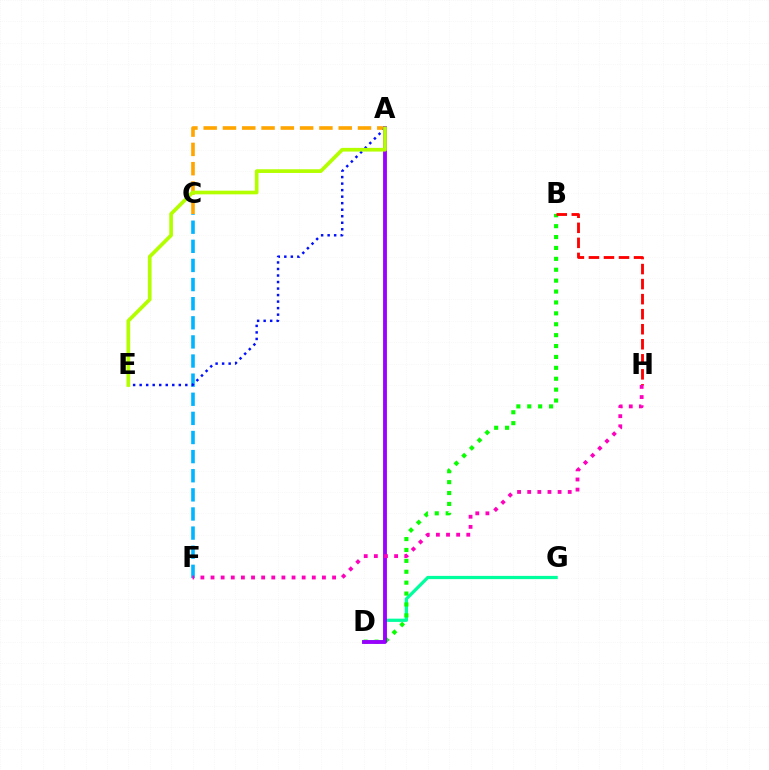{('D', 'G'): [{'color': '#00ff9d', 'line_style': 'solid', 'thickness': 2.33}], ('A', 'C'): [{'color': '#ffa500', 'line_style': 'dashed', 'thickness': 2.62}], ('B', 'D'): [{'color': '#08ff00', 'line_style': 'dotted', 'thickness': 2.96}], ('C', 'F'): [{'color': '#00b5ff', 'line_style': 'dashed', 'thickness': 2.6}], ('A', 'E'): [{'color': '#0010ff', 'line_style': 'dotted', 'thickness': 1.77}, {'color': '#b3ff00', 'line_style': 'solid', 'thickness': 2.66}], ('A', 'D'): [{'color': '#9b00ff', 'line_style': 'solid', 'thickness': 2.77}], ('B', 'H'): [{'color': '#ff0000', 'line_style': 'dashed', 'thickness': 2.04}], ('F', 'H'): [{'color': '#ff00bd', 'line_style': 'dotted', 'thickness': 2.75}]}